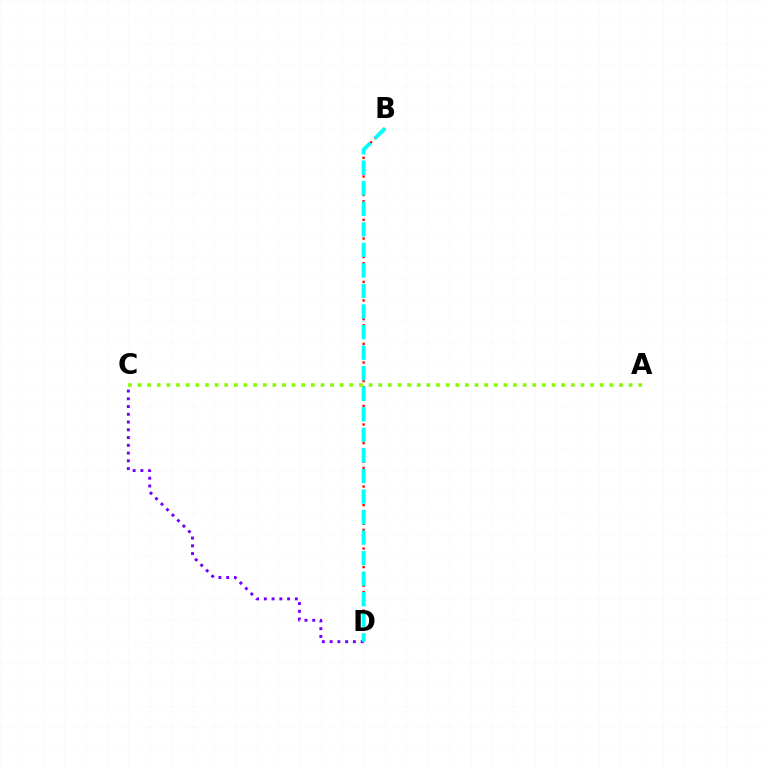{('B', 'D'): [{'color': '#ff0000', 'line_style': 'dotted', 'thickness': 1.68}, {'color': '#00fff6', 'line_style': 'dashed', 'thickness': 2.79}], ('C', 'D'): [{'color': '#7200ff', 'line_style': 'dotted', 'thickness': 2.11}], ('A', 'C'): [{'color': '#84ff00', 'line_style': 'dotted', 'thickness': 2.62}]}